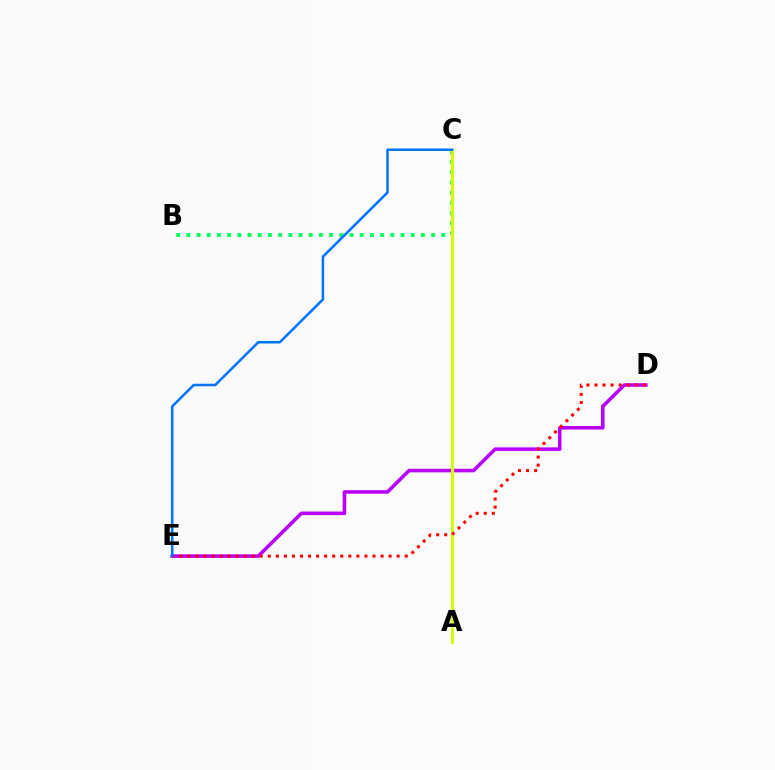{('D', 'E'): [{'color': '#b900ff', 'line_style': 'solid', 'thickness': 2.57}, {'color': '#ff0000', 'line_style': 'dotted', 'thickness': 2.19}], ('B', 'C'): [{'color': '#00ff5c', 'line_style': 'dotted', 'thickness': 2.77}], ('A', 'C'): [{'color': '#d1ff00', 'line_style': 'solid', 'thickness': 2.24}], ('C', 'E'): [{'color': '#0074ff', 'line_style': 'solid', 'thickness': 1.82}]}